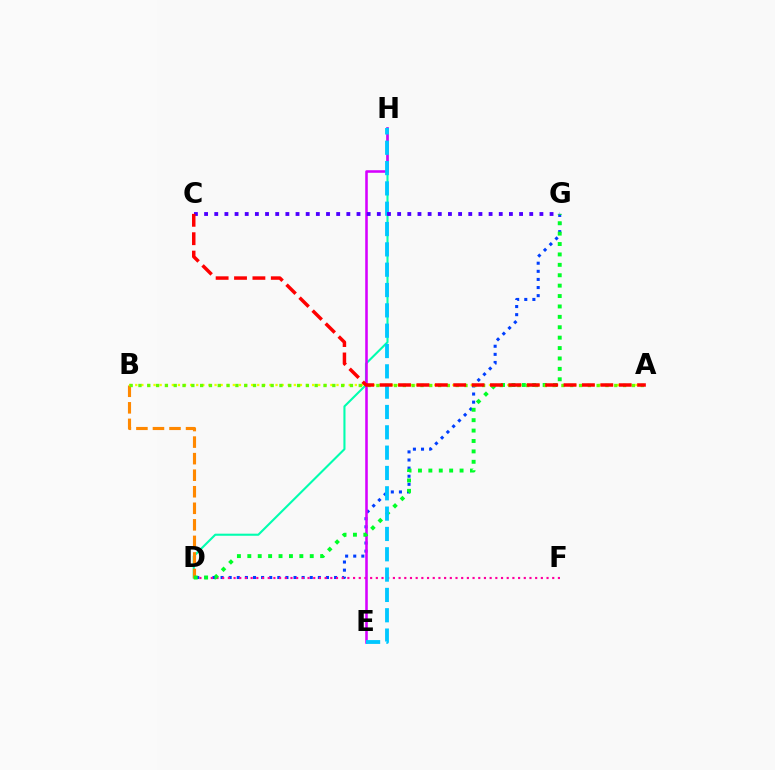{('D', 'H'): [{'color': '#00ffaf', 'line_style': 'solid', 'thickness': 1.51}], ('B', 'D'): [{'color': '#ff8800', 'line_style': 'dashed', 'thickness': 2.25}], ('A', 'B'): [{'color': '#eeff00', 'line_style': 'dotted', 'thickness': 1.66}, {'color': '#66ff00', 'line_style': 'dotted', 'thickness': 2.39}], ('D', 'G'): [{'color': '#003fff', 'line_style': 'dotted', 'thickness': 2.2}, {'color': '#00ff27', 'line_style': 'dotted', 'thickness': 2.83}], ('D', 'F'): [{'color': '#ff00a0', 'line_style': 'dotted', 'thickness': 1.55}], ('E', 'H'): [{'color': '#d600ff', 'line_style': 'solid', 'thickness': 1.84}, {'color': '#00c7ff', 'line_style': 'dashed', 'thickness': 2.76}], ('C', 'G'): [{'color': '#4f00ff', 'line_style': 'dotted', 'thickness': 2.76}], ('A', 'C'): [{'color': '#ff0000', 'line_style': 'dashed', 'thickness': 2.5}]}